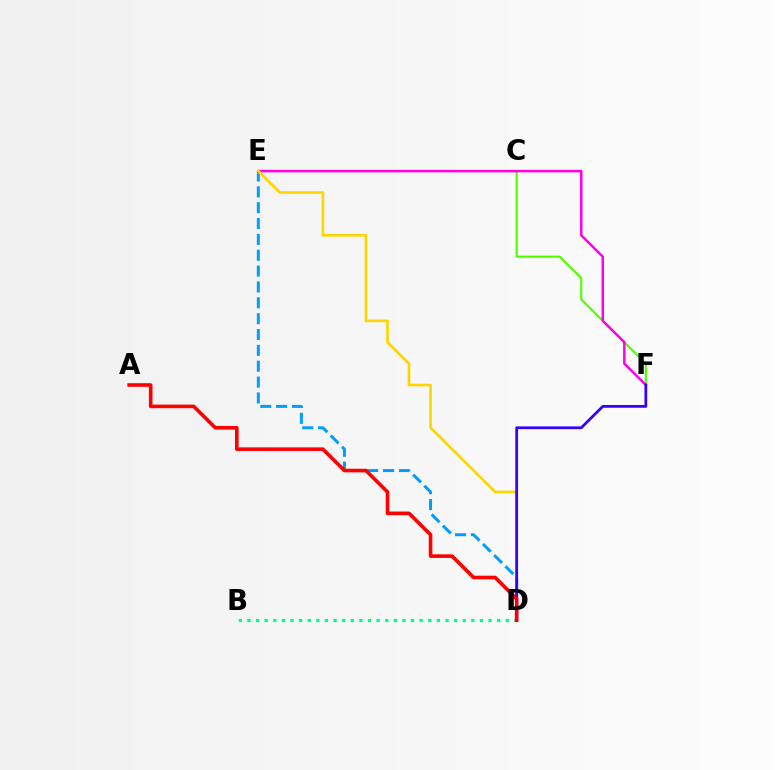{('C', 'F'): [{'color': '#4fff00', 'line_style': 'solid', 'thickness': 1.55}], ('D', 'E'): [{'color': '#009eff', 'line_style': 'dashed', 'thickness': 2.15}, {'color': '#ffd500', 'line_style': 'solid', 'thickness': 1.9}], ('E', 'F'): [{'color': '#ff00ed', 'line_style': 'solid', 'thickness': 1.8}], ('D', 'F'): [{'color': '#3700ff', 'line_style': 'solid', 'thickness': 1.99}], ('B', 'D'): [{'color': '#00ff86', 'line_style': 'dotted', 'thickness': 2.34}], ('A', 'D'): [{'color': '#ff0000', 'line_style': 'solid', 'thickness': 2.6}]}